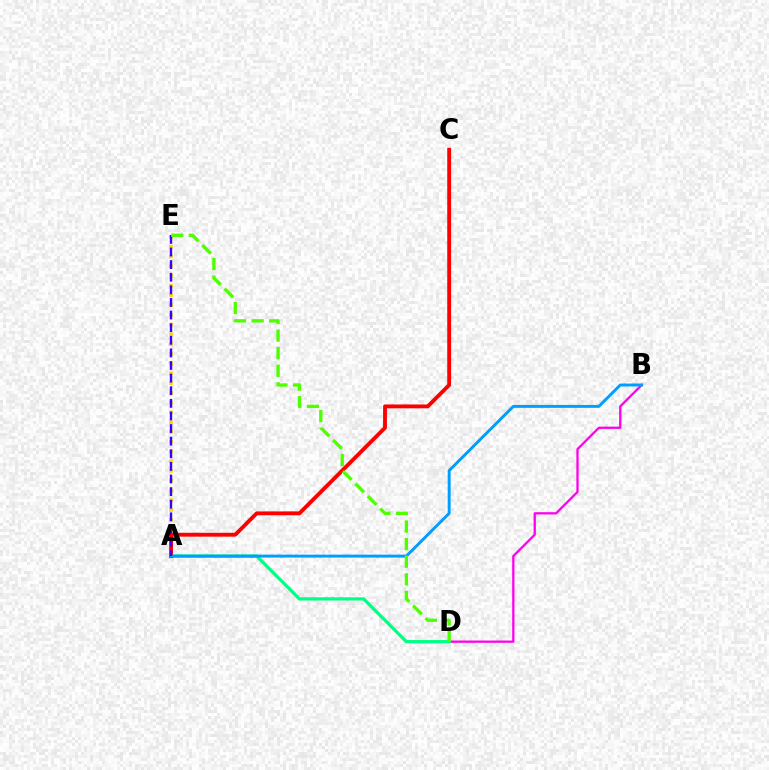{('B', 'D'): [{'color': '#ff00ed', 'line_style': 'solid', 'thickness': 1.64}], ('A', 'D'): [{'color': '#00ff86', 'line_style': 'solid', 'thickness': 2.33}], ('A', 'E'): [{'color': '#ffd500', 'line_style': 'dotted', 'thickness': 2.65}, {'color': '#3700ff', 'line_style': 'dashed', 'thickness': 1.71}], ('A', 'C'): [{'color': '#ff0000', 'line_style': 'solid', 'thickness': 2.78}], ('A', 'B'): [{'color': '#009eff', 'line_style': 'solid', 'thickness': 2.11}], ('D', 'E'): [{'color': '#4fff00', 'line_style': 'dashed', 'thickness': 2.39}]}